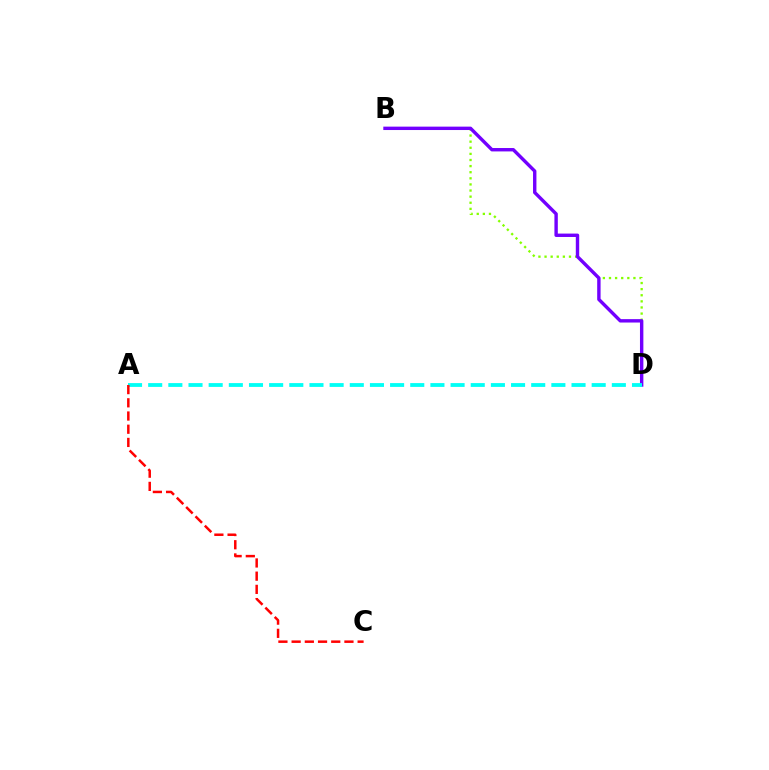{('B', 'D'): [{'color': '#84ff00', 'line_style': 'dotted', 'thickness': 1.66}, {'color': '#7200ff', 'line_style': 'solid', 'thickness': 2.45}], ('A', 'D'): [{'color': '#00fff6', 'line_style': 'dashed', 'thickness': 2.74}], ('A', 'C'): [{'color': '#ff0000', 'line_style': 'dashed', 'thickness': 1.79}]}